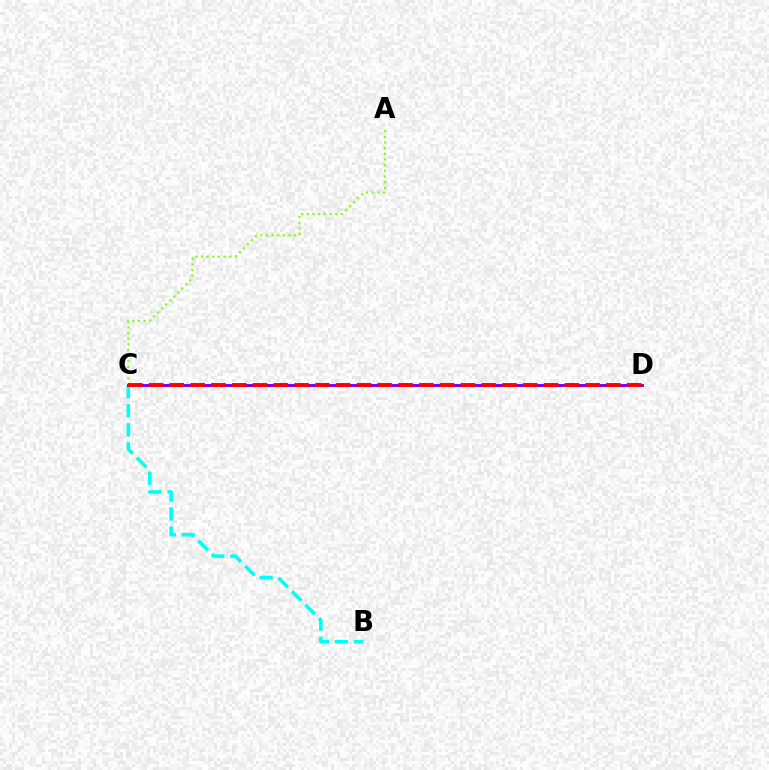{('A', 'C'): [{'color': '#84ff00', 'line_style': 'dotted', 'thickness': 1.54}], ('B', 'C'): [{'color': '#00fff6', 'line_style': 'dashed', 'thickness': 2.59}], ('C', 'D'): [{'color': '#7200ff', 'line_style': 'solid', 'thickness': 2.09}, {'color': '#ff0000', 'line_style': 'dashed', 'thickness': 2.82}]}